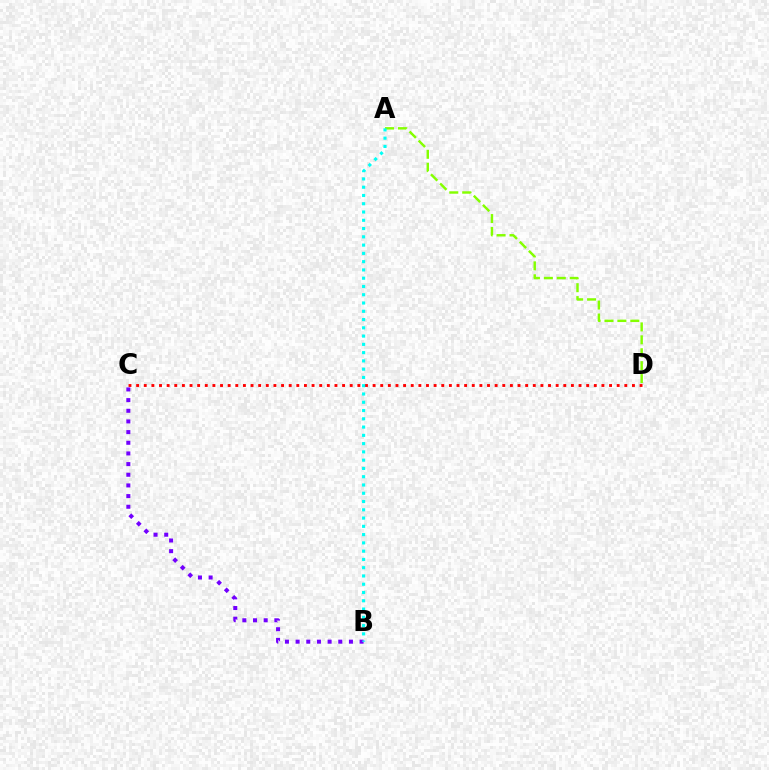{('A', 'D'): [{'color': '#84ff00', 'line_style': 'dashed', 'thickness': 1.76}], ('C', 'D'): [{'color': '#ff0000', 'line_style': 'dotted', 'thickness': 2.07}], ('B', 'C'): [{'color': '#7200ff', 'line_style': 'dotted', 'thickness': 2.9}], ('A', 'B'): [{'color': '#00fff6', 'line_style': 'dotted', 'thickness': 2.25}]}